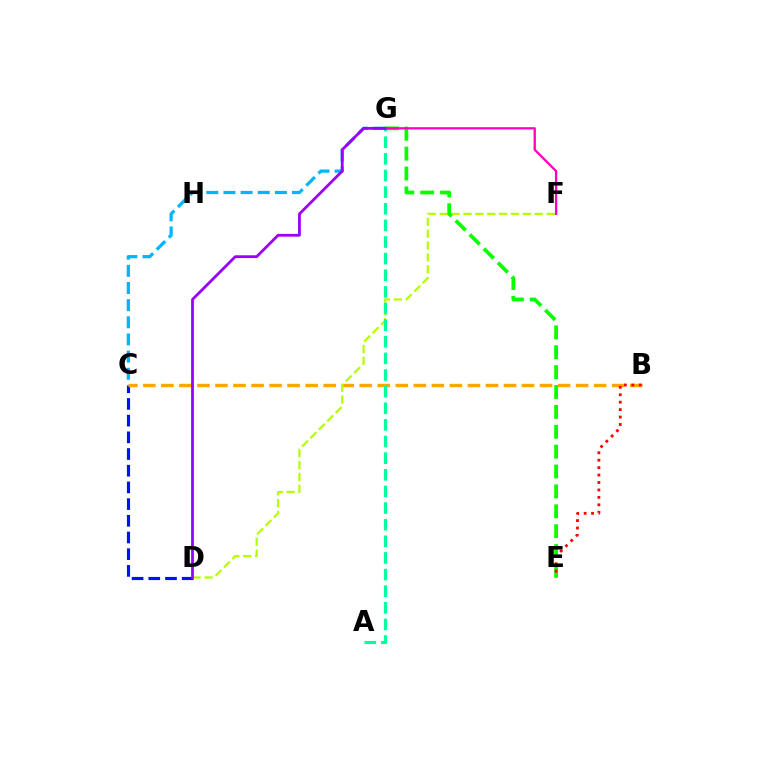{('C', 'D'): [{'color': '#0010ff', 'line_style': 'dashed', 'thickness': 2.27}], ('B', 'C'): [{'color': '#ffa500', 'line_style': 'dashed', 'thickness': 2.45}], ('D', 'F'): [{'color': '#b3ff00', 'line_style': 'dashed', 'thickness': 1.61}], ('A', 'G'): [{'color': '#00ff9d', 'line_style': 'dashed', 'thickness': 2.26}], ('E', 'G'): [{'color': '#08ff00', 'line_style': 'dashed', 'thickness': 2.7}], ('B', 'E'): [{'color': '#ff0000', 'line_style': 'dotted', 'thickness': 2.02}], ('C', 'G'): [{'color': '#00b5ff', 'line_style': 'dashed', 'thickness': 2.33}], ('F', 'G'): [{'color': '#ff00bd', 'line_style': 'solid', 'thickness': 1.65}], ('D', 'G'): [{'color': '#9b00ff', 'line_style': 'solid', 'thickness': 2.01}]}